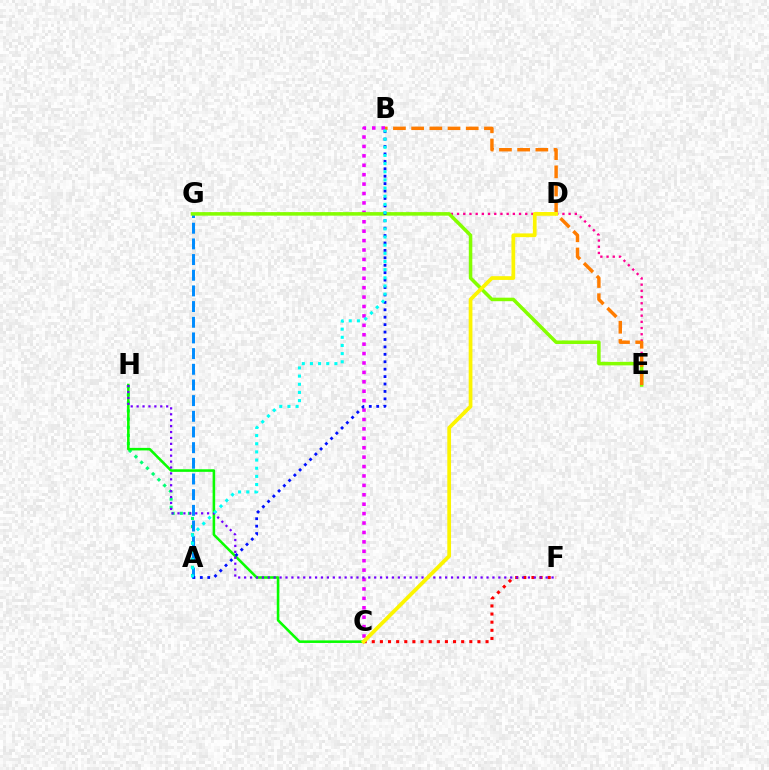{('B', 'C'): [{'color': '#ee00ff', 'line_style': 'dotted', 'thickness': 2.56}], ('E', 'G'): [{'color': '#ff0094', 'line_style': 'dotted', 'thickness': 1.68}, {'color': '#84ff00', 'line_style': 'solid', 'thickness': 2.54}], ('A', 'H'): [{'color': '#00ff74', 'line_style': 'dotted', 'thickness': 2.21}], ('C', 'F'): [{'color': '#ff0000', 'line_style': 'dotted', 'thickness': 2.21}], ('A', 'G'): [{'color': '#008cff', 'line_style': 'dashed', 'thickness': 2.13}], ('C', 'H'): [{'color': '#08ff00', 'line_style': 'solid', 'thickness': 1.85}], ('F', 'H'): [{'color': '#7200ff', 'line_style': 'dotted', 'thickness': 1.61}], ('A', 'B'): [{'color': '#0010ff', 'line_style': 'dotted', 'thickness': 2.02}, {'color': '#00fff6', 'line_style': 'dotted', 'thickness': 2.22}], ('B', 'E'): [{'color': '#ff7c00', 'line_style': 'dashed', 'thickness': 2.47}], ('C', 'D'): [{'color': '#fcf500', 'line_style': 'solid', 'thickness': 2.69}]}